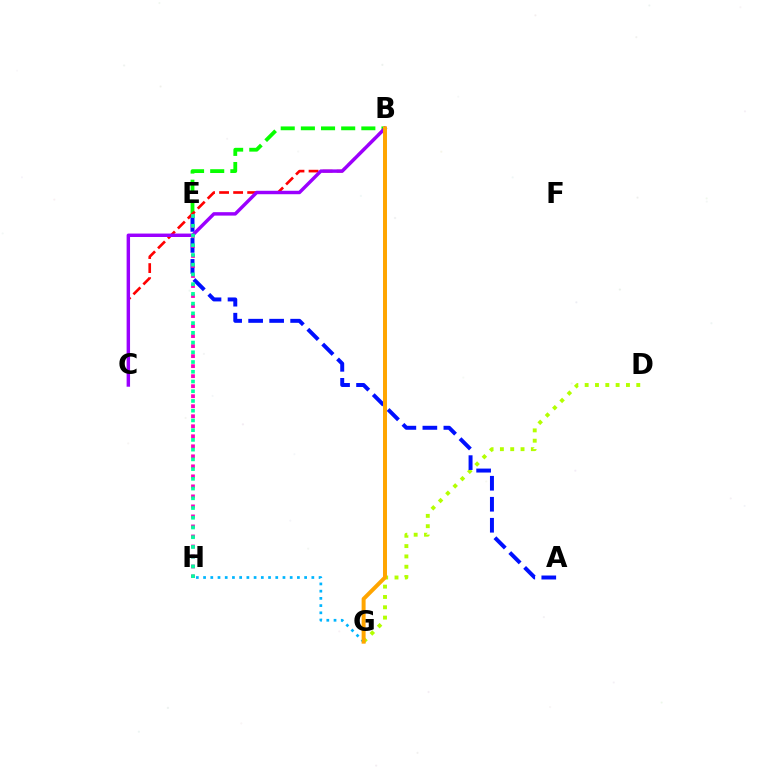{('D', 'G'): [{'color': '#b3ff00', 'line_style': 'dotted', 'thickness': 2.8}], ('B', 'E'): [{'color': '#08ff00', 'line_style': 'dashed', 'thickness': 2.74}], ('B', 'C'): [{'color': '#ff0000', 'line_style': 'dashed', 'thickness': 1.91}, {'color': '#9b00ff', 'line_style': 'solid', 'thickness': 2.47}], ('A', 'E'): [{'color': '#0010ff', 'line_style': 'dashed', 'thickness': 2.85}], ('G', 'H'): [{'color': '#00b5ff', 'line_style': 'dotted', 'thickness': 1.96}], ('E', 'H'): [{'color': '#ff00bd', 'line_style': 'dotted', 'thickness': 2.72}, {'color': '#00ff9d', 'line_style': 'dotted', 'thickness': 2.64}], ('B', 'G'): [{'color': '#ffa500', 'line_style': 'solid', 'thickness': 2.86}]}